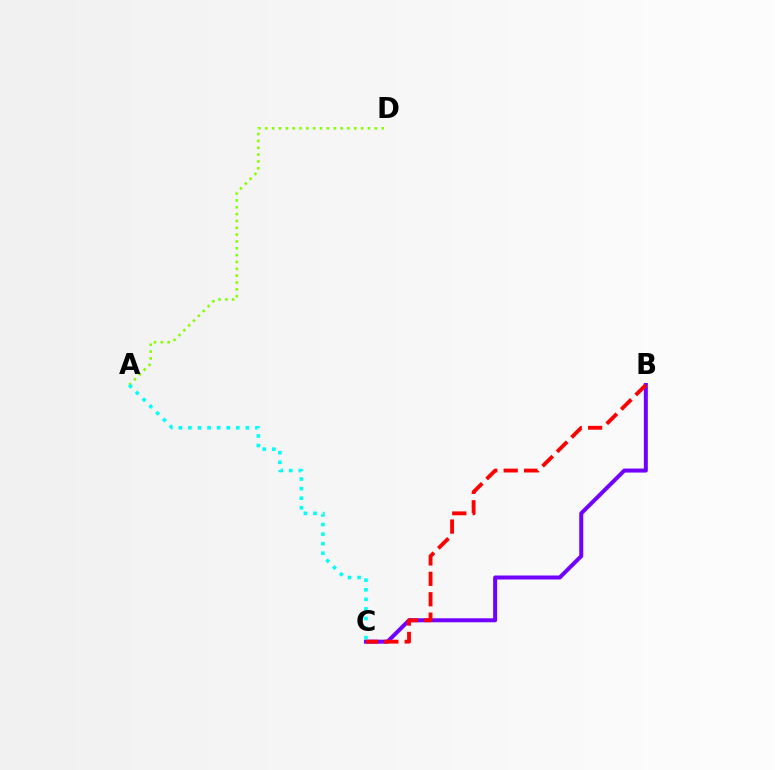{('A', 'D'): [{'color': '#84ff00', 'line_style': 'dotted', 'thickness': 1.86}], ('B', 'C'): [{'color': '#7200ff', 'line_style': 'solid', 'thickness': 2.88}, {'color': '#ff0000', 'line_style': 'dashed', 'thickness': 2.77}], ('A', 'C'): [{'color': '#00fff6', 'line_style': 'dotted', 'thickness': 2.6}]}